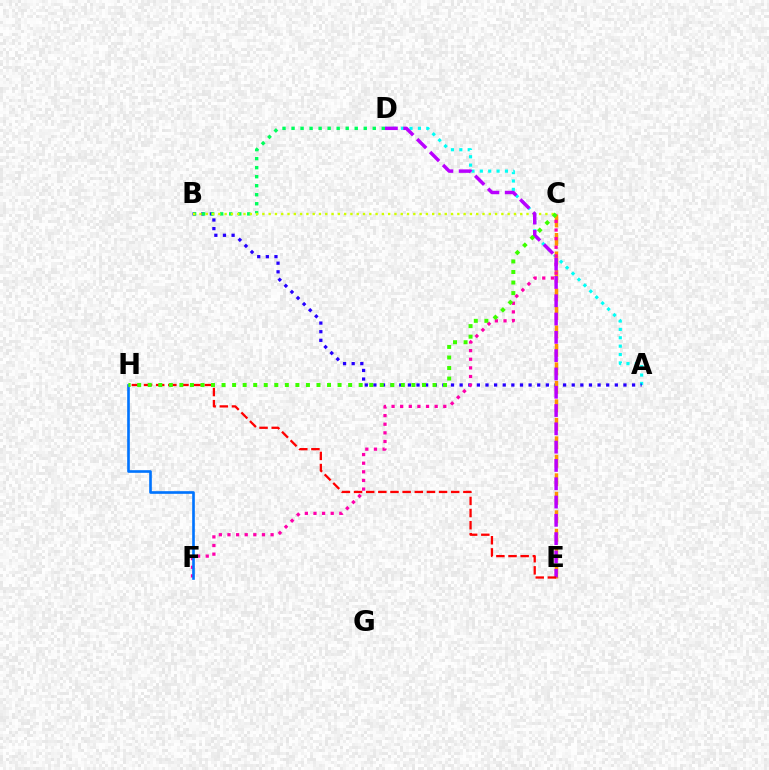{('A', 'D'): [{'color': '#00fff6', 'line_style': 'dotted', 'thickness': 2.28}], ('A', 'B'): [{'color': '#2500ff', 'line_style': 'dotted', 'thickness': 2.34}], ('C', 'E'): [{'color': '#ff9400', 'line_style': 'dashed', 'thickness': 2.51}], ('B', 'D'): [{'color': '#00ff5c', 'line_style': 'dotted', 'thickness': 2.45}], ('C', 'F'): [{'color': '#ff00ac', 'line_style': 'dotted', 'thickness': 2.34}], ('F', 'H'): [{'color': '#0074ff', 'line_style': 'solid', 'thickness': 1.9}], ('B', 'C'): [{'color': '#d1ff00', 'line_style': 'dotted', 'thickness': 1.71}], ('D', 'E'): [{'color': '#b900ff', 'line_style': 'dashed', 'thickness': 2.49}], ('E', 'H'): [{'color': '#ff0000', 'line_style': 'dashed', 'thickness': 1.65}], ('C', 'H'): [{'color': '#3dff00', 'line_style': 'dotted', 'thickness': 2.87}]}